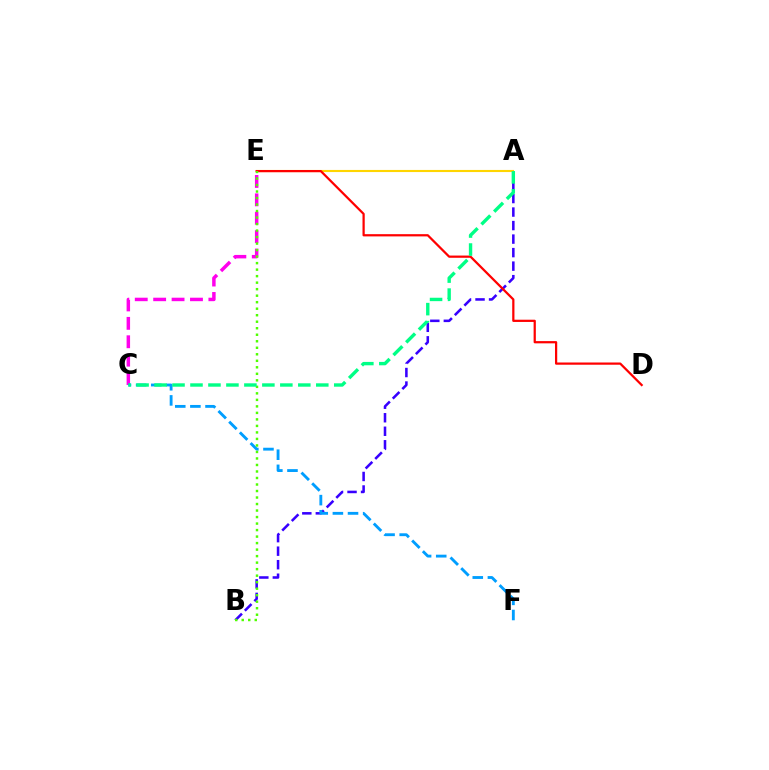{('C', 'E'): [{'color': '#ff00ed', 'line_style': 'dashed', 'thickness': 2.5}], ('A', 'B'): [{'color': '#3700ff', 'line_style': 'dashed', 'thickness': 1.84}], ('A', 'E'): [{'color': '#ffd500', 'line_style': 'solid', 'thickness': 1.53}], ('D', 'E'): [{'color': '#ff0000', 'line_style': 'solid', 'thickness': 1.61}], ('C', 'F'): [{'color': '#009eff', 'line_style': 'dashed', 'thickness': 2.06}], ('B', 'E'): [{'color': '#4fff00', 'line_style': 'dotted', 'thickness': 1.77}], ('A', 'C'): [{'color': '#00ff86', 'line_style': 'dashed', 'thickness': 2.44}]}